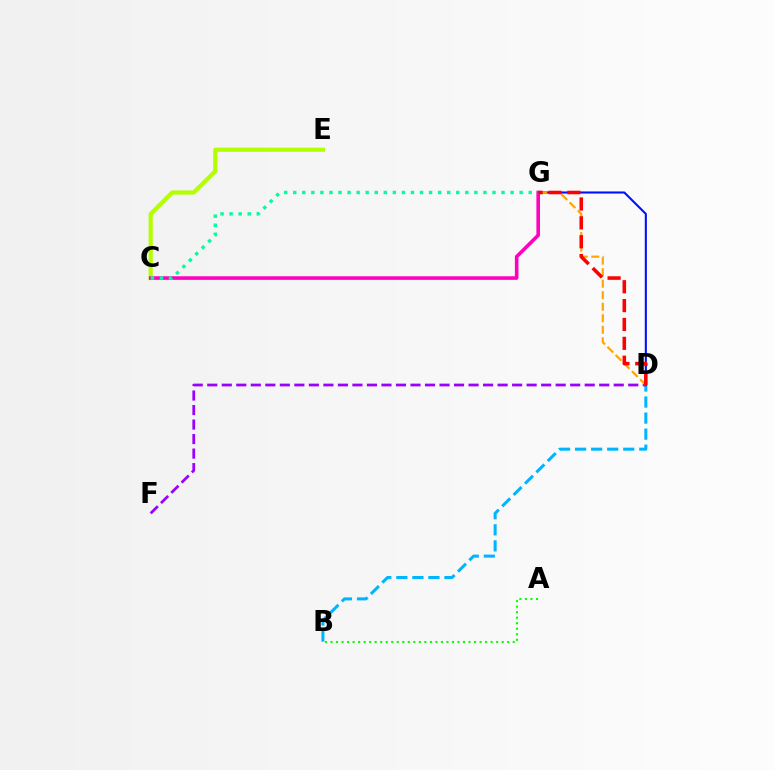{('C', 'E'): [{'color': '#b3ff00', 'line_style': 'solid', 'thickness': 2.99}], ('B', 'D'): [{'color': '#00b5ff', 'line_style': 'dashed', 'thickness': 2.18}], ('C', 'G'): [{'color': '#ff00bd', 'line_style': 'solid', 'thickness': 2.58}, {'color': '#00ff9d', 'line_style': 'dotted', 'thickness': 2.46}], ('D', 'F'): [{'color': '#9b00ff', 'line_style': 'dashed', 'thickness': 1.97}], ('D', 'G'): [{'color': '#0010ff', 'line_style': 'solid', 'thickness': 1.51}, {'color': '#ffa500', 'line_style': 'dashed', 'thickness': 1.57}, {'color': '#ff0000', 'line_style': 'dashed', 'thickness': 2.56}], ('A', 'B'): [{'color': '#08ff00', 'line_style': 'dotted', 'thickness': 1.5}]}